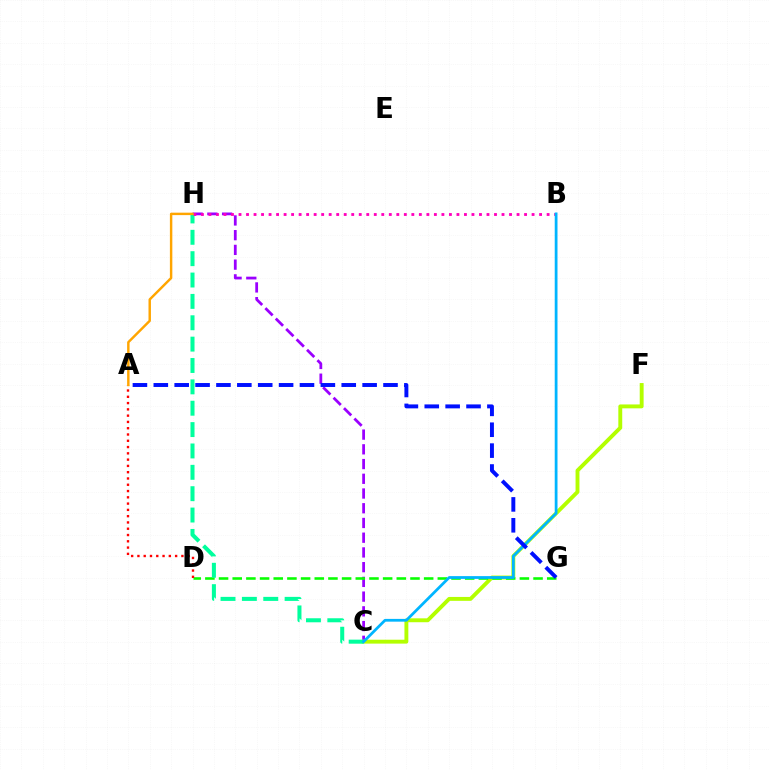{('C', 'H'): [{'color': '#9b00ff', 'line_style': 'dashed', 'thickness': 2.0}, {'color': '#00ff9d', 'line_style': 'dashed', 'thickness': 2.9}], ('C', 'F'): [{'color': '#b3ff00', 'line_style': 'solid', 'thickness': 2.8}], ('D', 'G'): [{'color': '#08ff00', 'line_style': 'dashed', 'thickness': 1.86}], ('A', 'D'): [{'color': '#ff0000', 'line_style': 'dotted', 'thickness': 1.71}], ('B', 'H'): [{'color': '#ff00bd', 'line_style': 'dotted', 'thickness': 2.04}], ('A', 'H'): [{'color': '#ffa500', 'line_style': 'solid', 'thickness': 1.76}], ('B', 'C'): [{'color': '#00b5ff', 'line_style': 'solid', 'thickness': 1.99}], ('A', 'G'): [{'color': '#0010ff', 'line_style': 'dashed', 'thickness': 2.84}]}